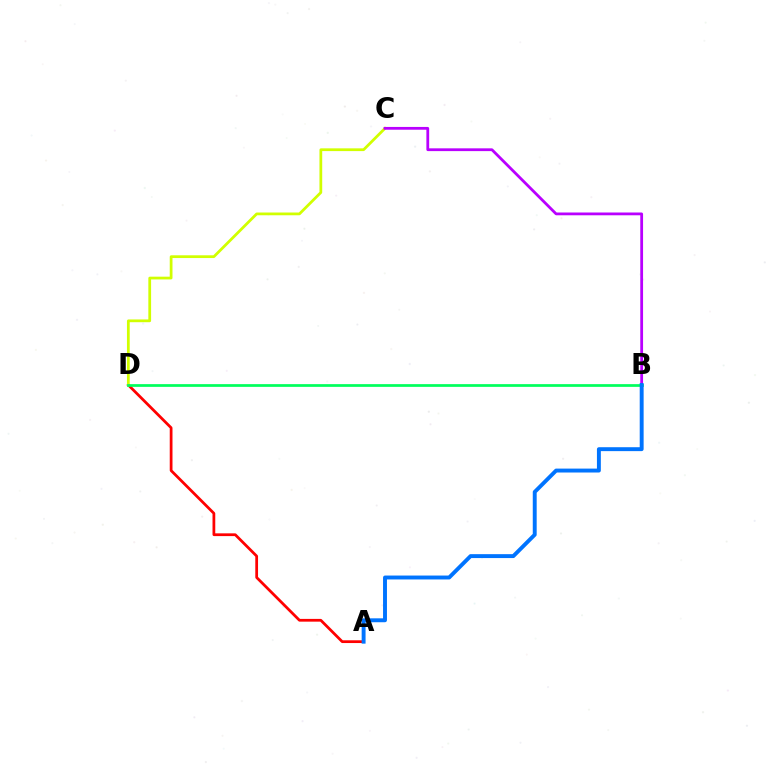{('A', 'D'): [{'color': '#ff0000', 'line_style': 'solid', 'thickness': 1.98}], ('C', 'D'): [{'color': '#d1ff00', 'line_style': 'solid', 'thickness': 1.98}], ('B', 'C'): [{'color': '#b900ff', 'line_style': 'solid', 'thickness': 2.0}], ('B', 'D'): [{'color': '#00ff5c', 'line_style': 'solid', 'thickness': 1.96}], ('A', 'B'): [{'color': '#0074ff', 'line_style': 'solid', 'thickness': 2.82}]}